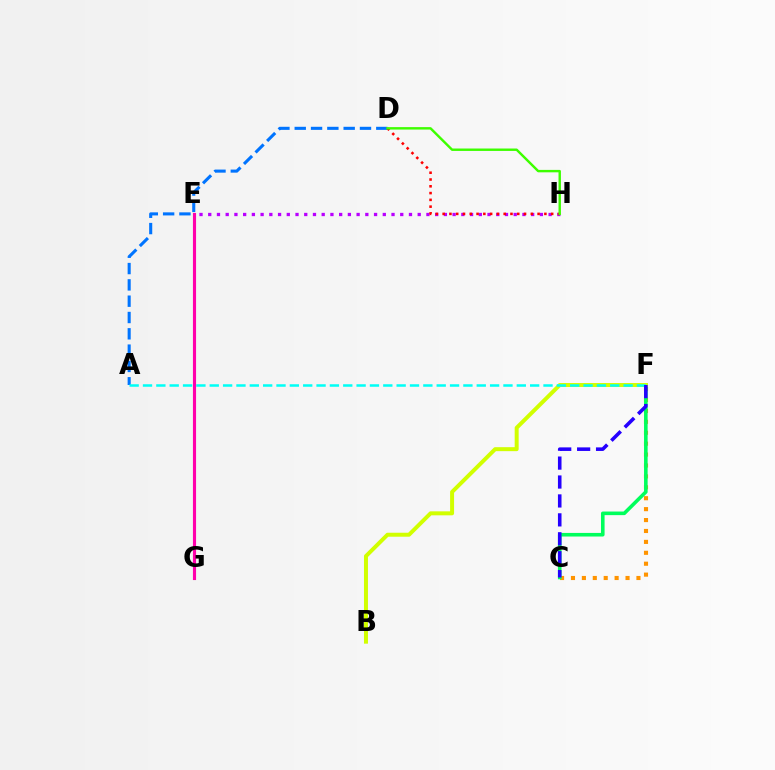{('C', 'F'): [{'color': '#ff9400', 'line_style': 'dotted', 'thickness': 2.97}, {'color': '#00ff5c', 'line_style': 'solid', 'thickness': 2.59}, {'color': '#2500ff', 'line_style': 'dashed', 'thickness': 2.57}], ('E', 'H'): [{'color': '#b900ff', 'line_style': 'dotted', 'thickness': 2.37}], ('A', 'D'): [{'color': '#0074ff', 'line_style': 'dashed', 'thickness': 2.22}], ('D', 'H'): [{'color': '#ff0000', 'line_style': 'dotted', 'thickness': 1.84}, {'color': '#3dff00', 'line_style': 'solid', 'thickness': 1.75}], ('B', 'F'): [{'color': '#d1ff00', 'line_style': 'solid', 'thickness': 2.86}], ('A', 'F'): [{'color': '#00fff6', 'line_style': 'dashed', 'thickness': 1.81}], ('E', 'G'): [{'color': '#ff00ac', 'line_style': 'solid', 'thickness': 2.25}]}